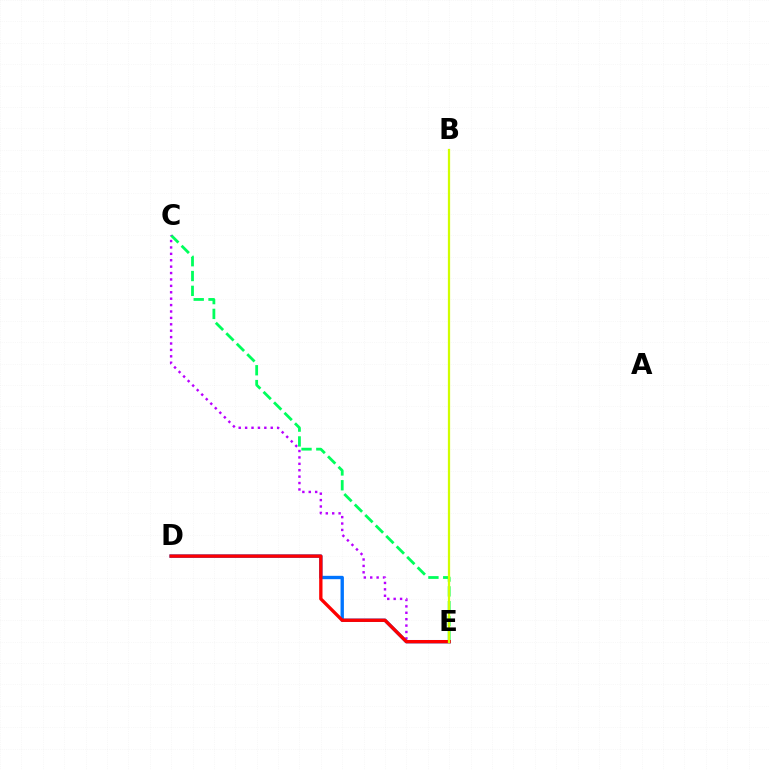{('C', 'E'): [{'color': '#00ff5c', 'line_style': 'dashed', 'thickness': 2.01}, {'color': '#b900ff', 'line_style': 'dotted', 'thickness': 1.74}], ('D', 'E'): [{'color': '#0074ff', 'line_style': 'solid', 'thickness': 2.42}, {'color': '#ff0000', 'line_style': 'solid', 'thickness': 2.4}], ('B', 'E'): [{'color': '#d1ff00', 'line_style': 'solid', 'thickness': 1.63}]}